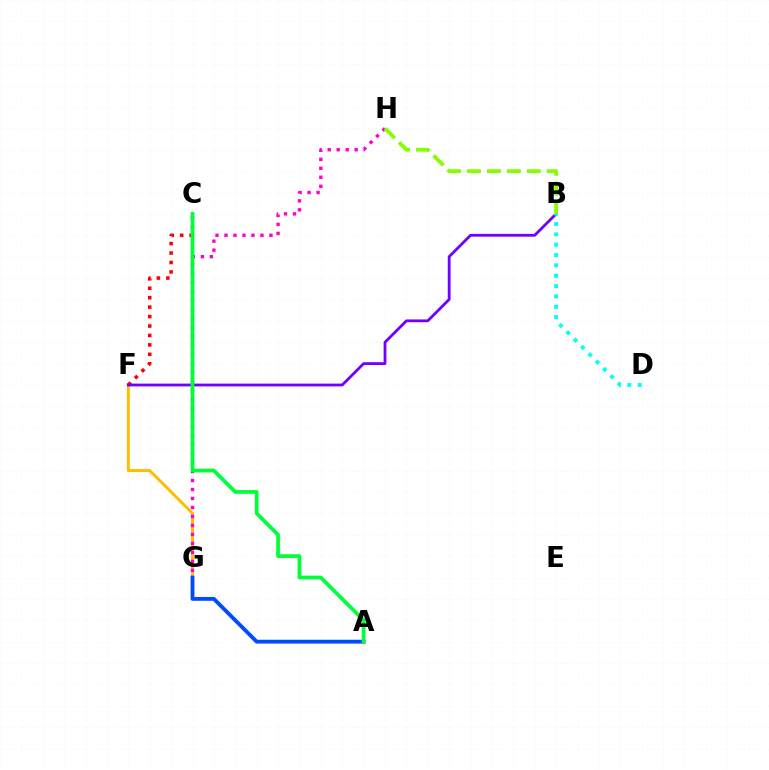{('F', 'G'): [{'color': '#ffbd00', 'line_style': 'solid', 'thickness': 2.15}], ('C', 'F'): [{'color': '#ff0000', 'line_style': 'dotted', 'thickness': 2.56}], ('B', 'F'): [{'color': '#7200ff', 'line_style': 'solid', 'thickness': 2.01}], ('G', 'H'): [{'color': '#ff00cf', 'line_style': 'dotted', 'thickness': 2.44}], ('B', 'D'): [{'color': '#00fff6', 'line_style': 'dotted', 'thickness': 2.81}], ('A', 'G'): [{'color': '#004bff', 'line_style': 'solid', 'thickness': 2.76}], ('B', 'H'): [{'color': '#84ff00', 'line_style': 'dashed', 'thickness': 2.71}], ('A', 'C'): [{'color': '#00ff39', 'line_style': 'solid', 'thickness': 2.69}]}